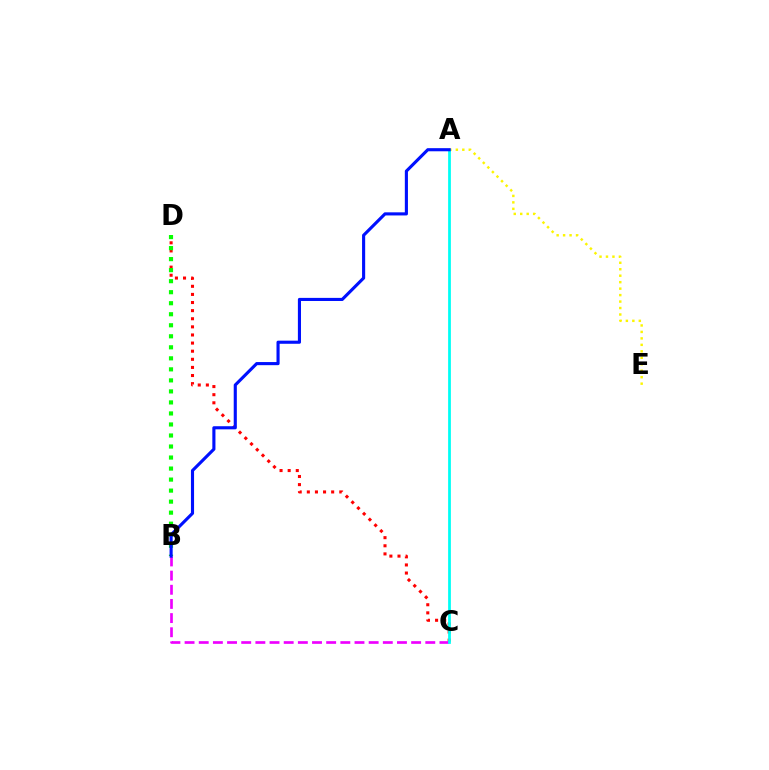{('A', 'E'): [{'color': '#fcf500', 'line_style': 'dotted', 'thickness': 1.76}], ('C', 'D'): [{'color': '#ff0000', 'line_style': 'dotted', 'thickness': 2.2}], ('B', 'C'): [{'color': '#ee00ff', 'line_style': 'dashed', 'thickness': 1.92}], ('B', 'D'): [{'color': '#08ff00', 'line_style': 'dotted', 'thickness': 2.99}], ('A', 'C'): [{'color': '#00fff6', 'line_style': 'solid', 'thickness': 1.99}], ('A', 'B'): [{'color': '#0010ff', 'line_style': 'solid', 'thickness': 2.24}]}